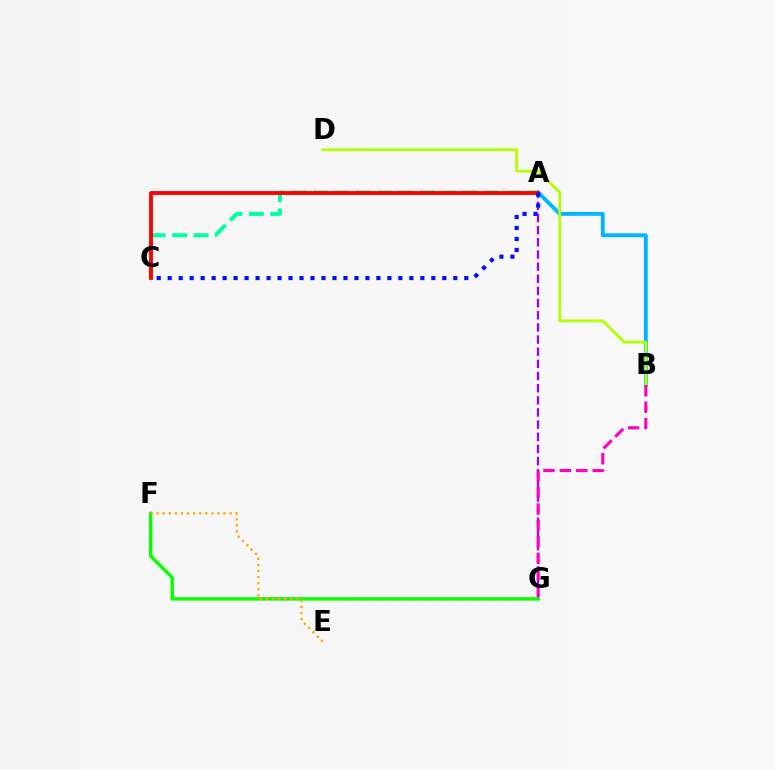{('A', 'C'): [{'color': '#00ff9d', 'line_style': 'dashed', 'thickness': 2.91}, {'color': '#ff0000', 'line_style': 'solid', 'thickness': 2.77}, {'color': '#0010ff', 'line_style': 'dotted', 'thickness': 2.98}], ('A', 'G'): [{'color': '#9b00ff', 'line_style': 'dashed', 'thickness': 1.65}], ('A', 'B'): [{'color': '#00b5ff', 'line_style': 'solid', 'thickness': 2.77}], ('B', 'D'): [{'color': '#b3ff00', 'line_style': 'solid', 'thickness': 1.98}], ('F', 'G'): [{'color': '#08ff00', 'line_style': 'solid', 'thickness': 2.45}], ('E', 'F'): [{'color': '#ffa500', 'line_style': 'dotted', 'thickness': 1.65}], ('B', 'G'): [{'color': '#ff00bd', 'line_style': 'dashed', 'thickness': 2.23}]}